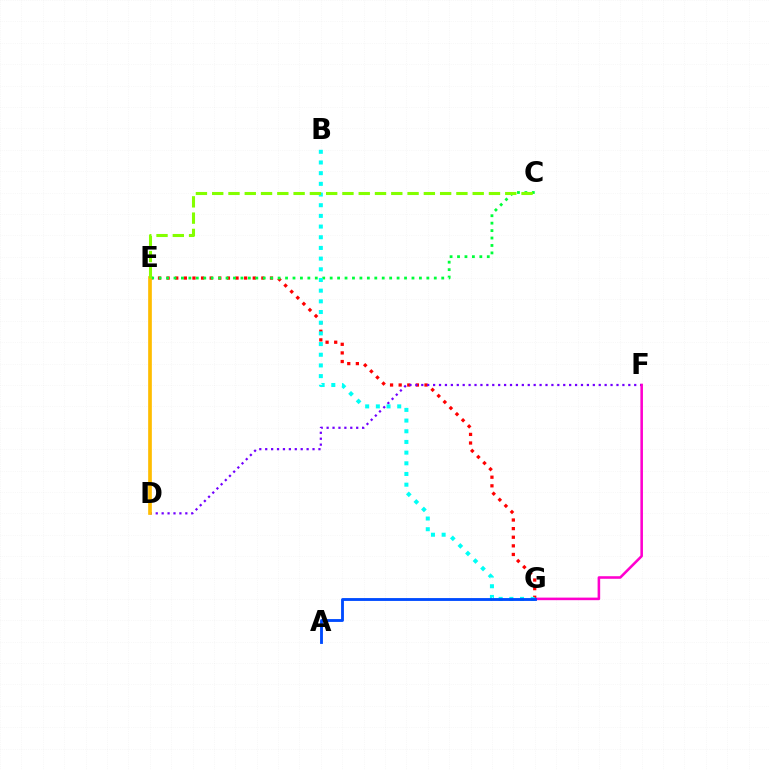{('E', 'G'): [{'color': '#ff0000', 'line_style': 'dotted', 'thickness': 2.34}], ('D', 'F'): [{'color': '#7200ff', 'line_style': 'dotted', 'thickness': 1.61}], ('F', 'G'): [{'color': '#ff00cf', 'line_style': 'solid', 'thickness': 1.85}], ('C', 'E'): [{'color': '#00ff39', 'line_style': 'dotted', 'thickness': 2.02}, {'color': '#84ff00', 'line_style': 'dashed', 'thickness': 2.21}], ('B', 'G'): [{'color': '#00fff6', 'line_style': 'dotted', 'thickness': 2.9}], ('D', 'E'): [{'color': '#ffbd00', 'line_style': 'solid', 'thickness': 2.65}], ('A', 'G'): [{'color': '#004bff', 'line_style': 'solid', 'thickness': 2.05}]}